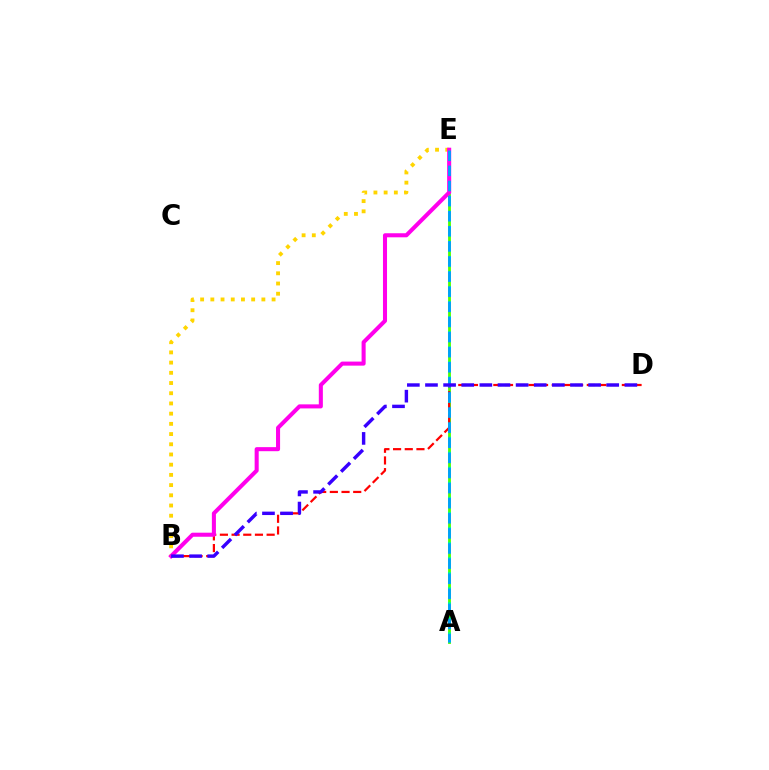{('B', 'E'): [{'color': '#ffd500', 'line_style': 'dotted', 'thickness': 2.77}, {'color': '#ff00ed', 'line_style': 'solid', 'thickness': 2.92}], ('A', 'E'): [{'color': '#4fff00', 'line_style': 'solid', 'thickness': 2.03}, {'color': '#00ff86', 'line_style': 'dotted', 'thickness': 2.04}, {'color': '#009eff', 'line_style': 'dashed', 'thickness': 2.05}], ('B', 'D'): [{'color': '#ff0000', 'line_style': 'dashed', 'thickness': 1.59}, {'color': '#3700ff', 'line_style': 'dashed', 'thickness': 2.46}]}